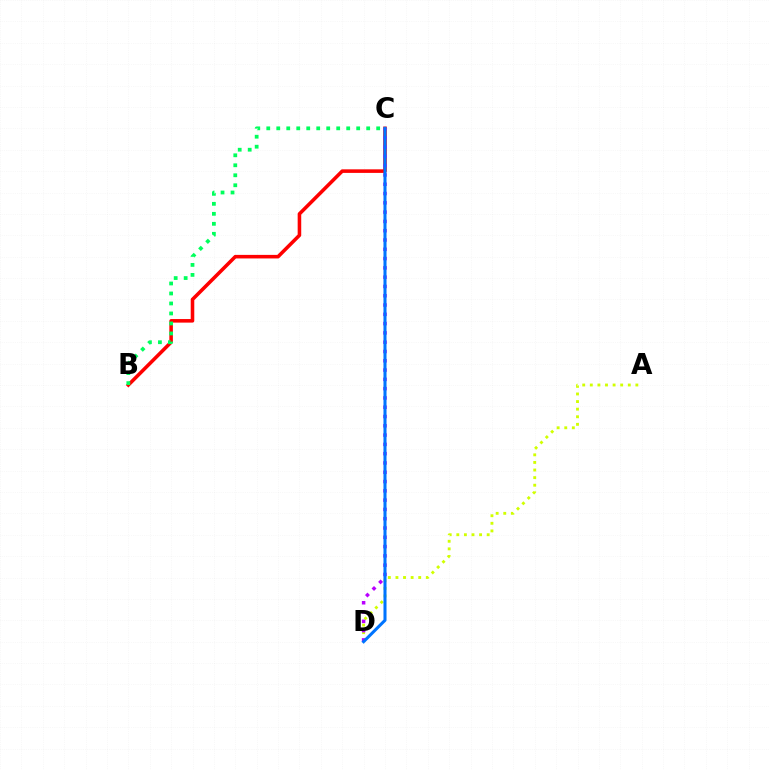{('B', 'C'): [{'color': '#ff0000', 'line_style': 'solid', 'thickness': 2.57}, {'color': '#00ff5c', 'line_style': 'dotted', 'thickness': 2.71}], ('A', 'D'): [{'color': '#d1ff00', 'line_style': 'dotted', 'thickness': 2.06}], ('C', 'D'): [{'color': '#b900ff', 'line_style': 'dotted', 'thickness': 2.52}, {'color': '#0074ff', 'line_style': 'solid', 'thickness': 2.2}]}